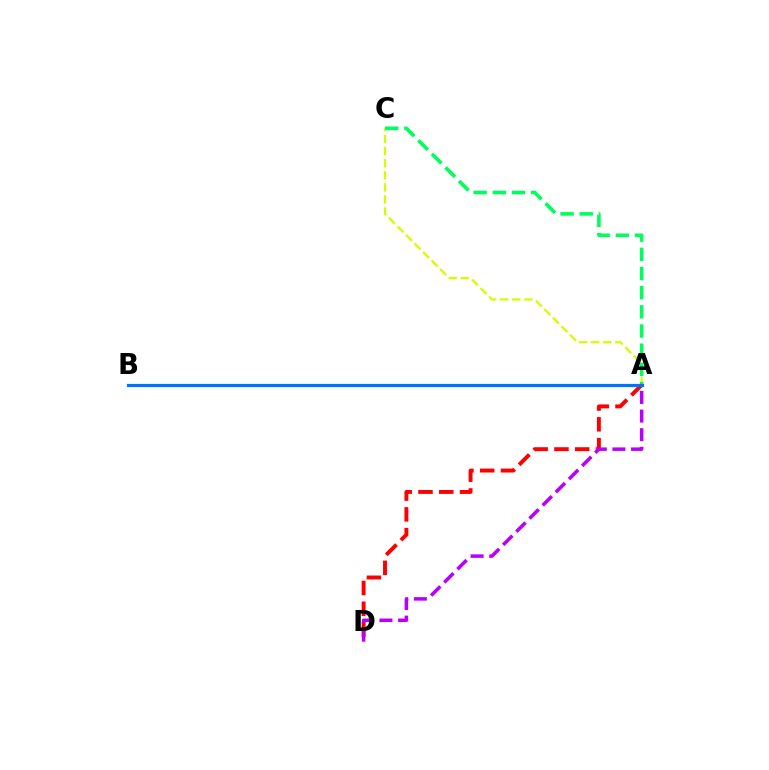{('A', 'C'): [{'color': '#d1ff00', 'line_style': 'dashed', 'thickness': 1.64}, {'color': '#00ff5c', 'line_style': 'dashed', 'thickness': 2.6}], ('A', 'D'): [{'color': '#ff0000', 'line_style': 'dashed', 'thickness': 2.82}, {'color': '#b900ff', 'line_style': 'dashed', 'thickness': 2.53}], ('A', 'B'): [{'color': '#0074ff', 'line_style': 'solid', 'thickness': 2.29}]}